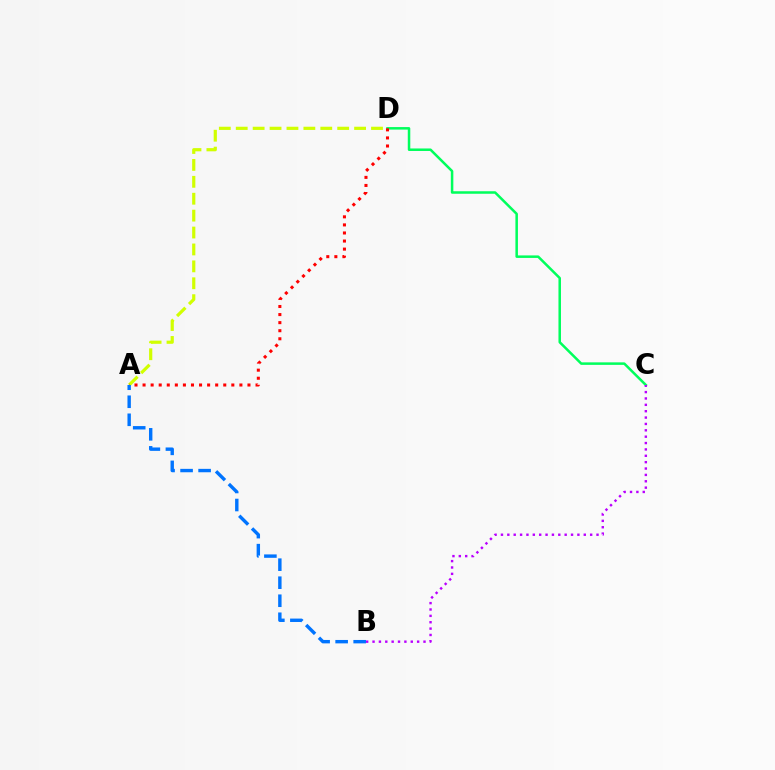{('C', 'D'): [{'color': '#00ff5c', 'line_style': 'solid', 'thickness': 1.81}], ('A', 'D'): [{'color': '#d1ff00', 'line_style': 'dashed', 'thickness': 2.3}, {'color': '#ff0000', 'line_style': 'dotted', 'thickness': 2.19}], ('B', 'C'): [{'color': '#b900ff', 'line_style': 'dotted', 'thickness': 1.73}], ('A', 'B'): [{'color': '#0074ff', 'line_style': 'dashed', 'thickness': 2.45}]}